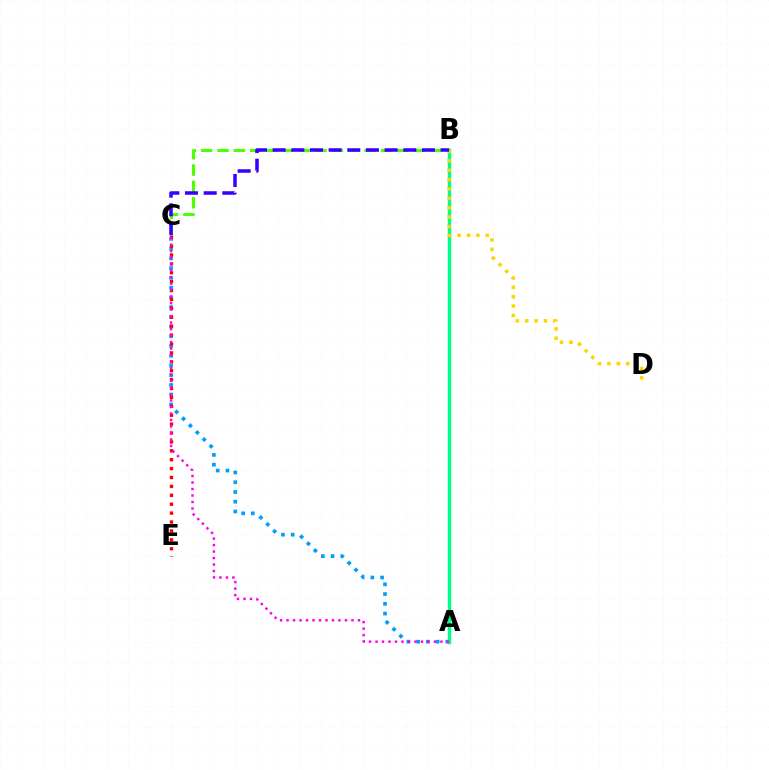{('A', 'C'): [{'color': '#009eff', 'line_style': 'dotted', 'thickness': 2.65}, {'color': '#ff00ed', 'line_style': 'dotted', 'thickness': 1.76}], ('B', 'C'): [{'color': '#4fff00', 'line_style': 'dashed', 'thickness': 2.22}, {'color': '#3700ff', 'line_style': 'dashed', 'thickness': 2.54}], ('A', 'B'): [{'color': '#00ff86', 'line_style': 'solid', 'thickness': 2.51}], ('C', 'E'): [{'color': '#ff0000', 'line_style': 'dotted', 'thickness': 2.42}], ('B', 'D'): [{'color': '#ffd500', 'line_style': 'dotted', 'thickness': 2.55}]}